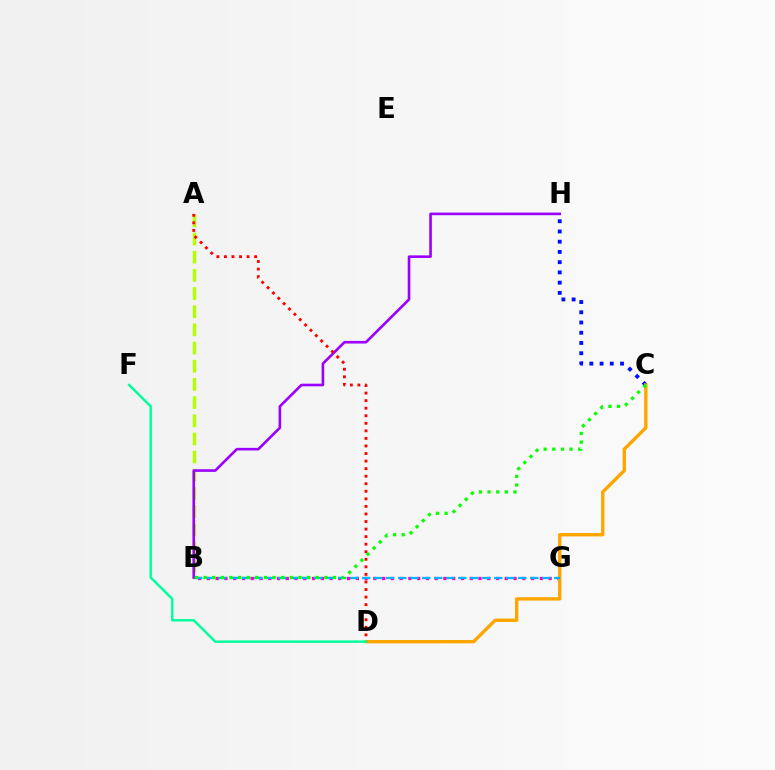{('A', 'B'): [{'color': '#b3ff00', 'line_style': 'dashed', 'thickness': 2.47}], ('C', 'H'): [{'color': '#0010ff', 'line_style': 'dotted', 'thickness': 2.78}], ('B', 'G'): [{'color': '#ff00bd', 'line_style': 'dotted', 'thickness': 2.38}, {'color': '#00b5ff', 'line_style': 'dashed', 'thickness': 1.63}], ('C', 'D'): [{'color': '#ffa500', 'line_style': 'solid', 'thickness': 2.43}], ('B', 'H'): [{'color': '#9b00ff', 'line_style': 'solid', 'thickness': 1.89}], ('A', 'D'): [{'color': '#ff0000', 'line_style': 'dotted', 'thickness': 2.05}], ('B', 'C'): [{'color': '#08ff00', 'line_style': 'dotted', 'thickness': 2.34}], ('D', 'F'): [{'color': '#00ff9d', 'line_style': 'solid', 'thickness': 1.77}]}